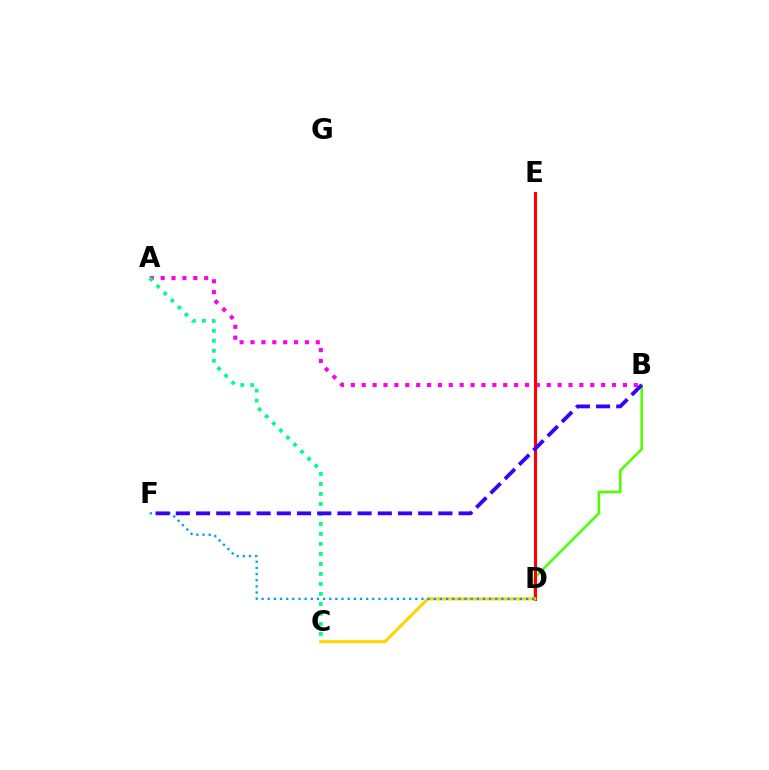{('B', 'D'): [{'color': '#4fff00', 'line_style': 'solid', 'thickness': 1.85}], ('A', 'B'): [{'color': '#ff00ed', 'line_style': 'dotted', 'thickness': 2.96}], ('D', 'E'): [{'color': '#ff0000', 'line_style': 'solid', 'thickness': 2.21}], ('A', 'C'): [{'color': '#00ff86', 'line_style': 'dotted', 'thickness': 2.72}], ('C', 'D'): [{'color': '#ffd500', 'line_style': 'solid', 'thickness': 2.25}], ('D', 'F'): [{'color': '#009eff', 'line_style': 'dotted', 'thickness': 1.67}], ('B', 'F'): [{'color': '#3700ff', 'line_style': 'dashed', 'thickness': 2.74}]}